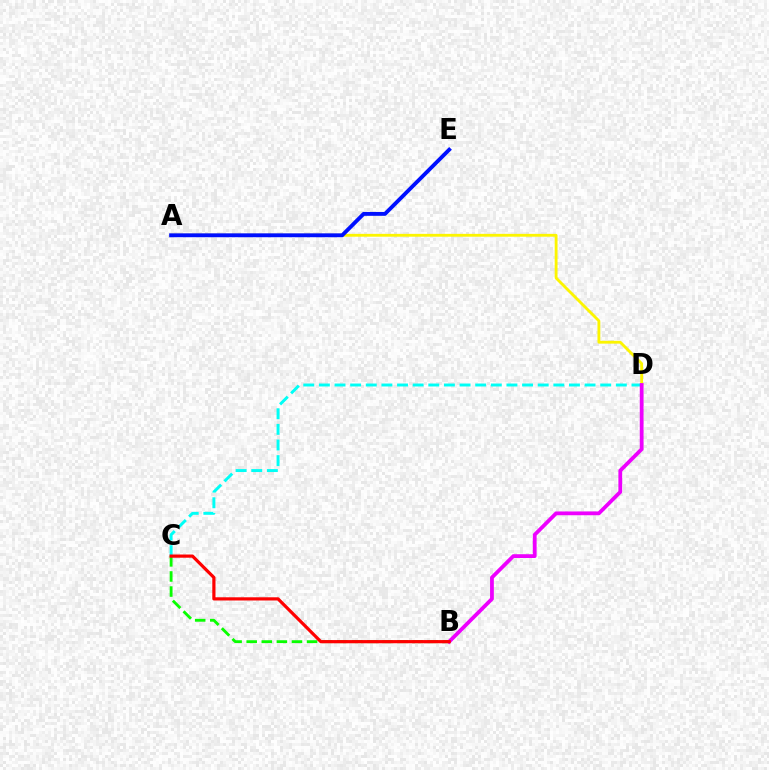{('A', 'D'): [{'color': '#fcf500', 'line_style': 'solid', 'thickness': 2.04}], ('C', 'D'): [{'color': '#00fff6', 'line_style': 'dashed', 'thickness': 2.12}], ('B', 'C'): [{'color': '#08ff00', 'line_style': 'dashed', 'thickness': 2.05}, {'color': '#ff0000', 'line_style': 'solid', 'thickness': 2.31}], ('A', 'E'): [{'color': '#0010ff', 'line_style': 'solid', 'thickness': 2.79}], ('B', 'D'): [{'color': '#ee00ff', 'line_style': 'solid', 'thickness': 2.73}]}